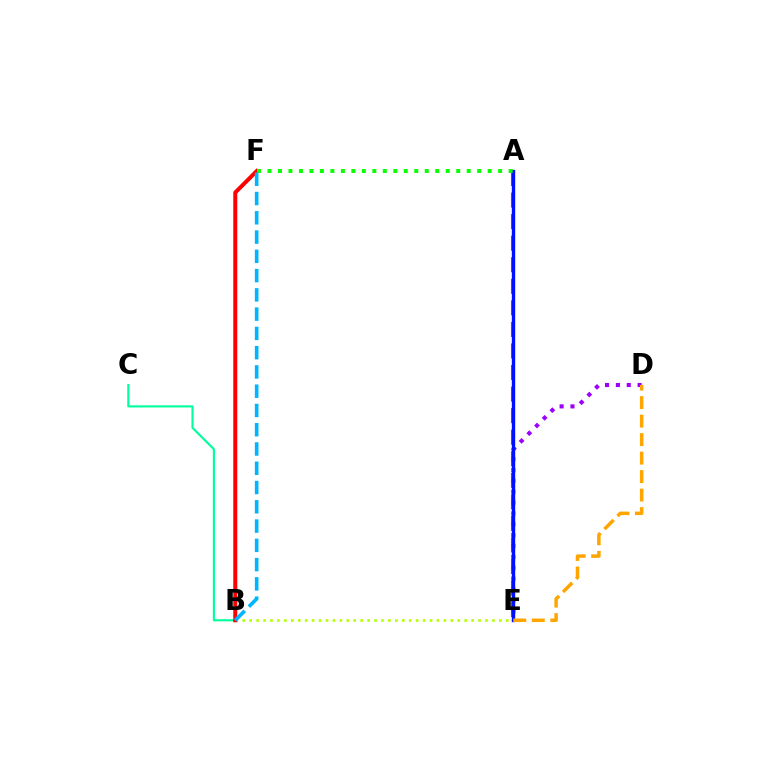{('B', 'C'): [{'color': '#00ff9d', 'line_style': 'solid', 'thickness': 1.54}], ('A', 'E'): [{'color': '#ff00bd', 'line_style': 'dashed', 'thickness': 2.93}, {'color': '#0010ff', 'line_style': 'solid', 'thickness': 2.41}], ('D', 'E'): [{'color': '#9b00ff', 'line_style': 'dotted', 'thickness': 2.95}, {'color': '#ffa500', 'line_style': 'dashed', 'thickness': 2.51}], ('B', 'E'): [{'color': '#b3ff00', 'line_style': 'dotted', 'thickness': 1.88}], ('B', 'F'): [{'color': '#ff0000', 'line_style': 'solid', 'thickness': 2.88}, {'color': '#00b5ff', 'line_style': 'dashed', 'thickness': 2.62}], ('A', 'F'): [{'color': '#08ff00', 'line_style': 'dotted', 'thickness': 2.85}]}